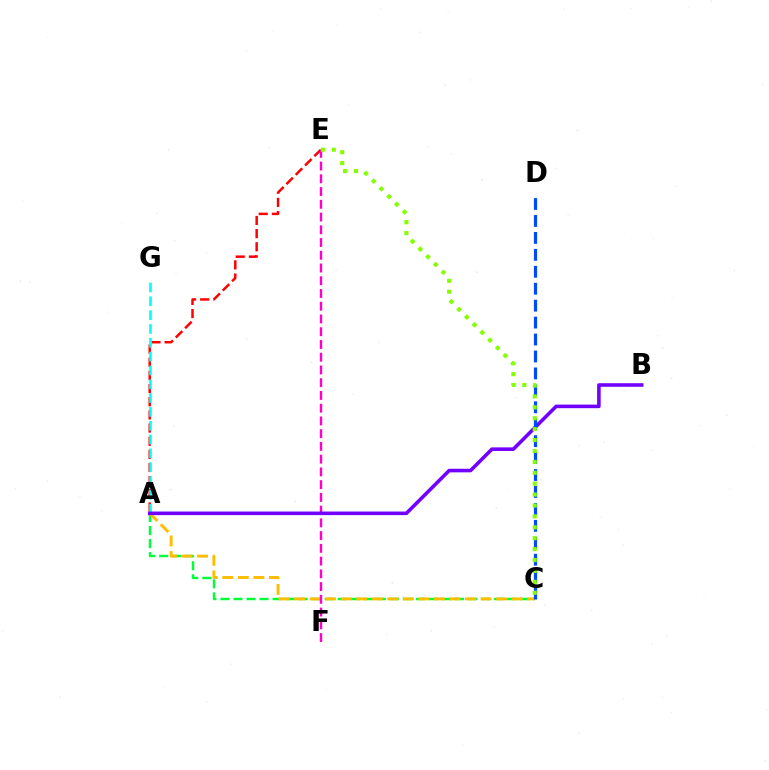{('A', 'C'): [{'color': '#00ff39', 'line_style': 'dashed', 'thickness': 1.77}, {'color': '#ffbd00', 'line_style': 'dashed', 'thickness': 2.11}], ('A', 'E'): [{'color': '#ff0000', 'line_style': 'dashed', 'thickness': 1.79}], ('E', 'F'): [{'color': '#ff00cf', 'line_style': 'dashed', 'thickness': 1.73}], ('A', 'G'): [{'color': '#00fff6', 'line_style': 'dashed', 'thickness': 1.88}], ('A', 'B'): [{'color': '#7200ff', 'line_style': 'solid', 'thickness': 2.58}], ('C', 'D'): [{'color': '#004bff', 'line_style': 'dashed', 'thickness': 2.3}], ('C', 'E'): [{'color': '#84ff00', 'line_style': 'dotted', 'thickness': 2.96}]}